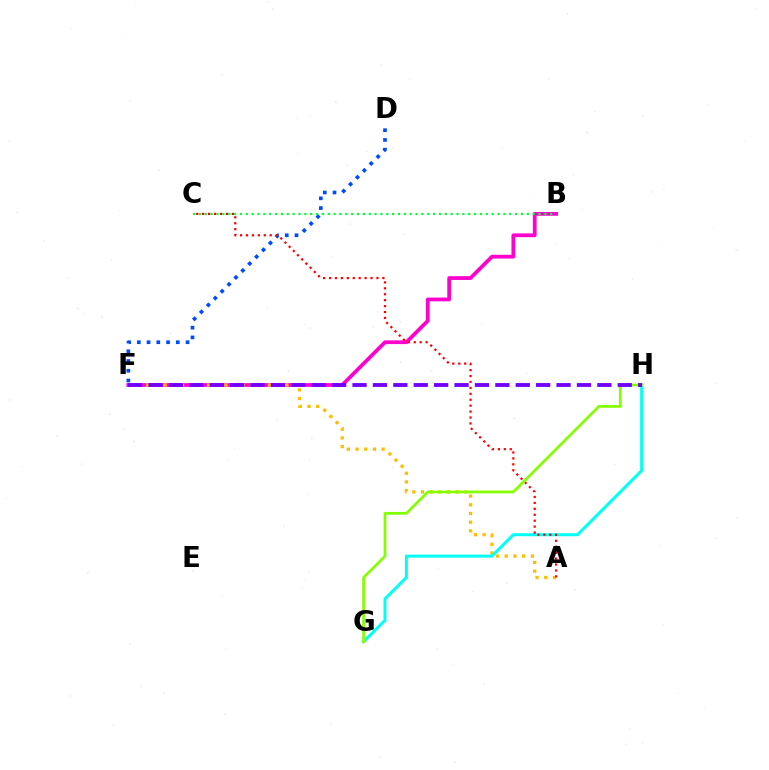{('B', 'F'): [{'color': '#ff00cf', 'line_style': 'solid', 'thickness': 2.72}], ('A', 'F'): [{'color': '#ffbd00', 'line_style': 'dotted', 'thickness': 2.36}], ('D', 'F'): [{'color': '#004bff', 'line_style': 'dotted', 'thickness': 2.65}], ('G', 'H'): [{'color': '#00fff6', 'line_style': 'solid', 'thickness': 2.15}, {'color': '#84ff00', 'line_style': 'solid', 'thickness': 1.97}], ('B', 'C'): [{'color': '#00ff39', 'line_style': 'dotted', 'thickness': 1.59}], ('A', 'C'): [{'color': '#ff0000', 'line_style': 'dotted', 'thickness': 1.61}], ('F', 'H'): [{'color': '#7200ff', 'line_style': 'dashed', 'thickness': 2.77}]}